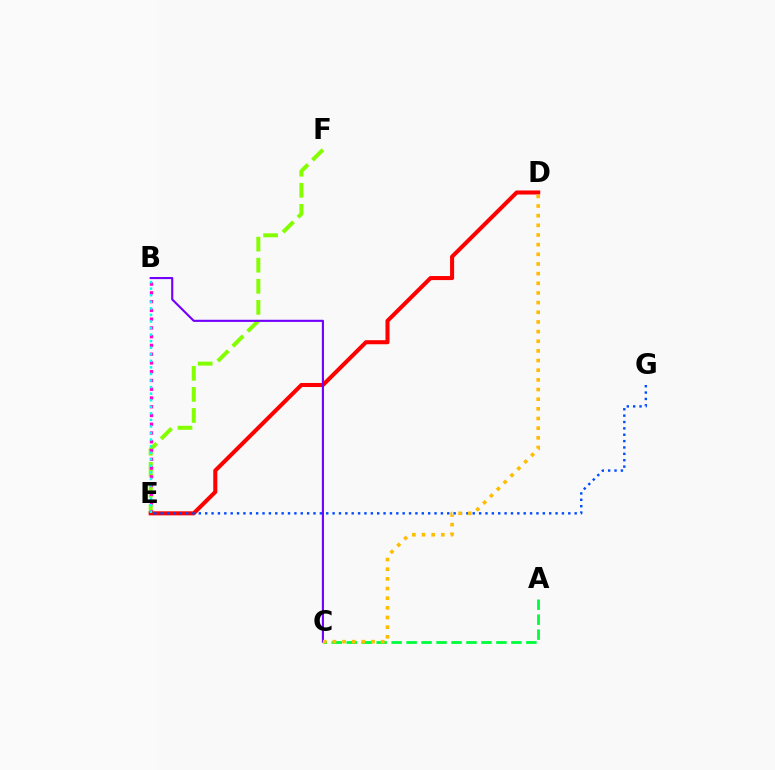{('E', 'F'): [{'color': '#84ff00', 'line_style': 'dashed', 'thickness': 2.86}], ('B', 'E'): [{'color': '#ff00cf', 'line_style': 'dotted', 'thickness': 2.38}, {'color': '#00fff6', 'line_style': 'dotted', 'thickness': 1.78}], ('D', 'E'): [{'color': '#ff0000', 'line_style': 'solid', 'thickness': 2.92}], ('E', 'G'): [{'color': '#004bff', 'line_style': 'dotted', 'thickness': 1.73}], ('A', 'C'): [{'color': '#00ff39', 'line_style': 'dashed', 'thickness': 2.03}], ('B', 'C'): [{'color': '#7200ff', 'line_style': 'solid', 'thickness': 1.53}], ('C', 'D'): [{'color': '#ffbd00', 'line_style': 'dotted', 'thickness': 2.62}]}